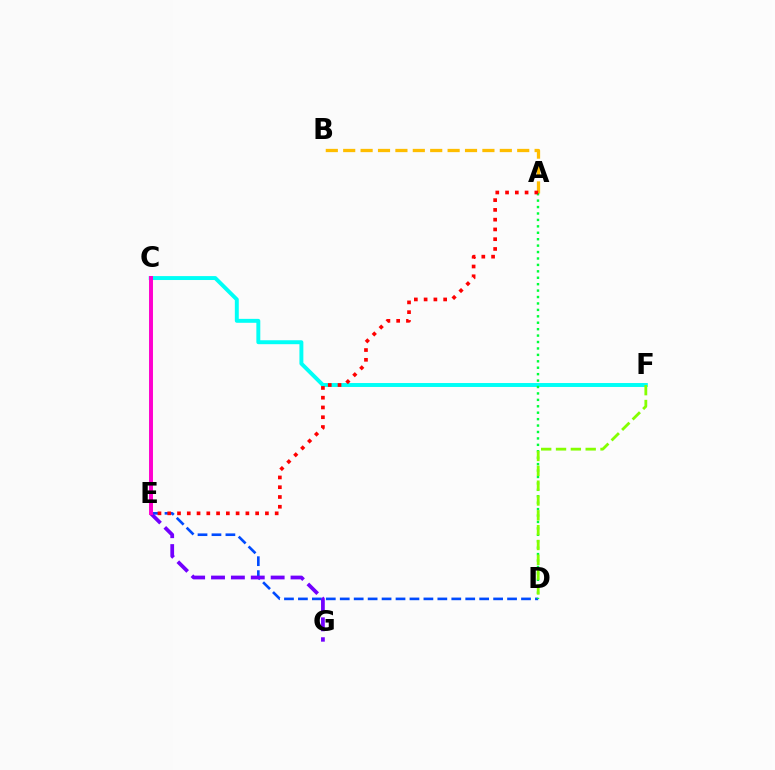{('A', 'B'): [{'color': '#ffbd00', 'line_style': 'dashed', 'thickness': 2.36}], ('C', 'F'): [{'color': '#00fff6', 'line_style': 'solid', 'thickness': 2.83}], ('D', 'E'): [{'color': '#004bff', 'line_style': 'dashed', 'thickness': 1.89}], ('E', 'G'): [{'color': '#7200ff', 'line_style': 'dashed', 'thickness': 2.7}], ('A', 'D'): [{'color': '#00ff39', 'line_style': 'dotted', 'thickness': 1.75}], ('A', 'E'): [{'color': '#ff0000', 'line_style': 'dotted', 'thickness': 2.65}], ('C', 'E'): [{'color': '#ff00cf', 'line_style': 'solid', 'thickness': 2.84}], ('D', 'F'): [{'color': '#84ff00', 'line_style': 'dashed', 'thickness': 2.01}]}